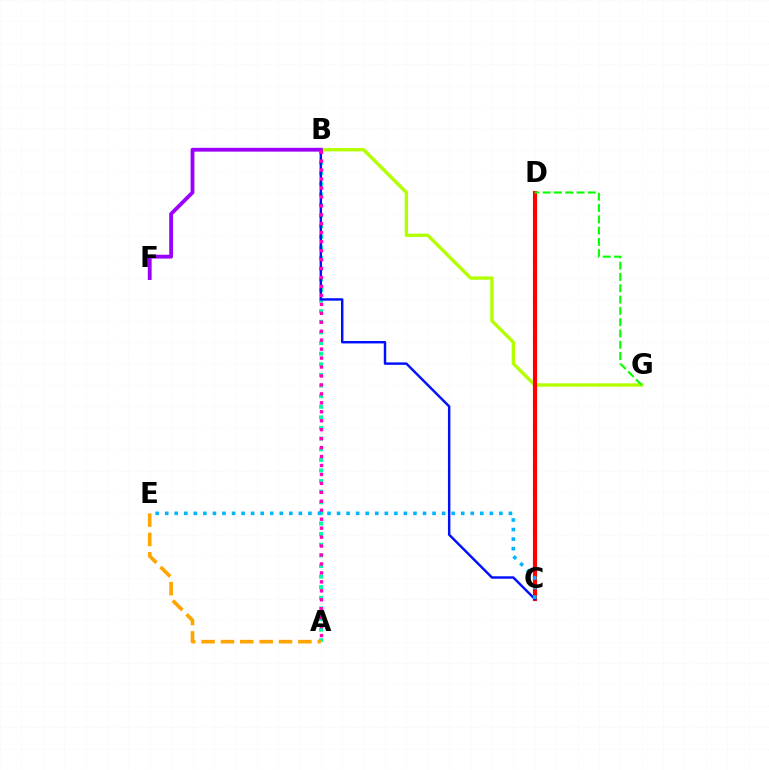{('A', 'B'): [{'color': '#00ff9d', 'line_style': 'dotted', 'thickness': 2.88}, {'color': '#ff00bd', 'line_style': 'dotted', 'thickness': 2.43}], ('B', 'G'): [{'color': '#b3ff00', 'line_style': 'solid', 'thickness': 2.43}], ('C', 'D'): [{'color': '#ff0000', 'line_style': 'solid', 'thickness': 2.98}], ('B', 'C'): [{'color': '#0010ff', 'line_style': 'solid', 'thickness': 1.75}], ('B', 'F'): [{'color': '#9b00ff', 'line_style': 'solid', 'thickness': 2.74}], ('C', 'E'): [{'color': '#00b5ff', 'line_style': 'dotted', 'thickness': 2.59}], ('D', 'G'): [{'color': '#08ff00', 'line_style': 'dashed', 'thickness': 1.53}], ('A', 'E'): [{'color': '#ffa500', 'line_style': 'dashed', 'thickness': 2.63}]}